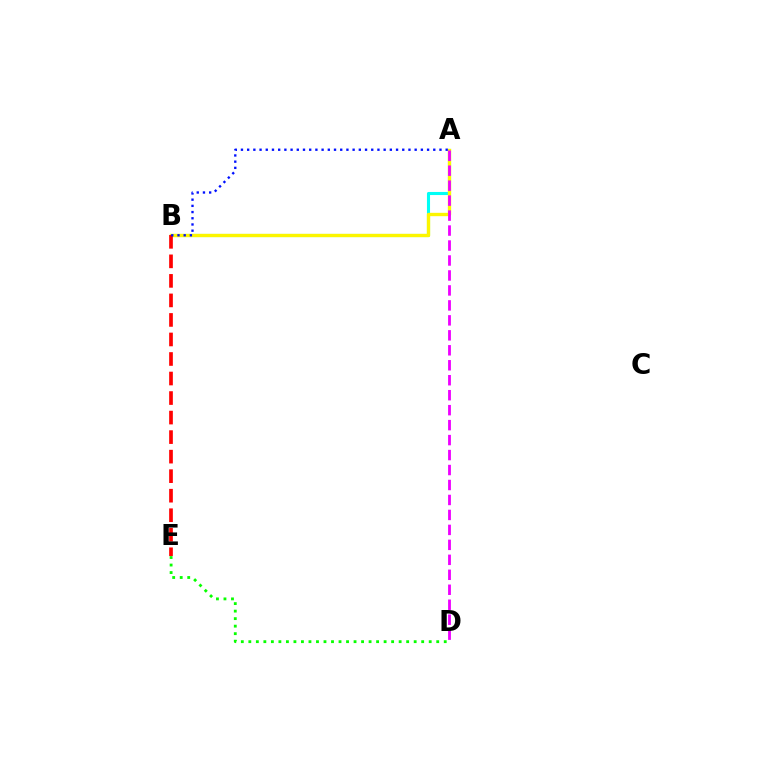{('A', 'B'): [{'color': '#00fff6', 'line_style': 'solid', 'thickness': 2.22}, {'color': '#fcf500', 'line_style': 'solid', 'thickness': 2.41}, {'color': '#0010ff', 'line_style': 'dotted', 'thickness': 1.69}], ('D', 'E'): [{'color': '#08ff00', 'line_style': 'dotted', 'thickness': 2.04}], ('B', 'E'): [{'color': '#ff0000', 'line_style': 'dashed', 'thickness': 2.65}], ('A', 'D'): [{'color': '#ee00ff', 'line_style': 'dashed', 'thickness': 2.03}]}